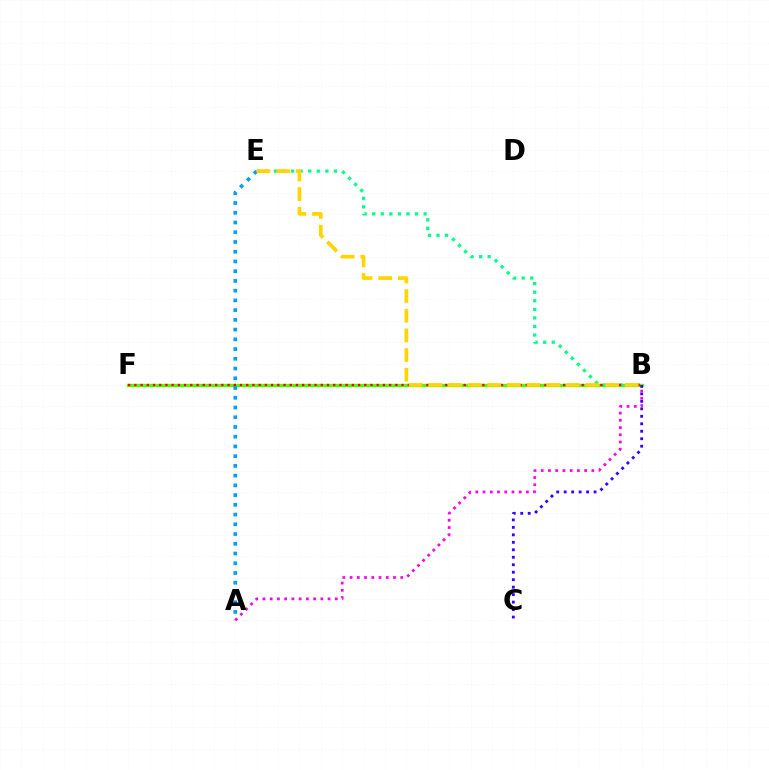{('B', 'F'): [{'color': '#4fff00', 'line_style': 'solid', 'thickness': 2.4}, {'color': '#ff0000', 'line_style': 'dotted', 'thickness': 1.69}], ('B', 'E'): [{'color': '#00ff86', 'line_style': 'dotted', 'thickness': 2.33}, {'color': '#ffd500', 'line_style': 'dashed', 'thickness': 2.67}], ('A', 'E'): [{'color': '#009eff', 'line_style': 'dotted', 'thickness': 2.65}], ('B', 'C'): [{'color': '#3700ff', 'line_style': 'dotted', 'thickness': 2.03}], ('A', 'B'): [{'color': '#ff00ed', 'line_style': 'dotted', 'thickness': 1.97}]}